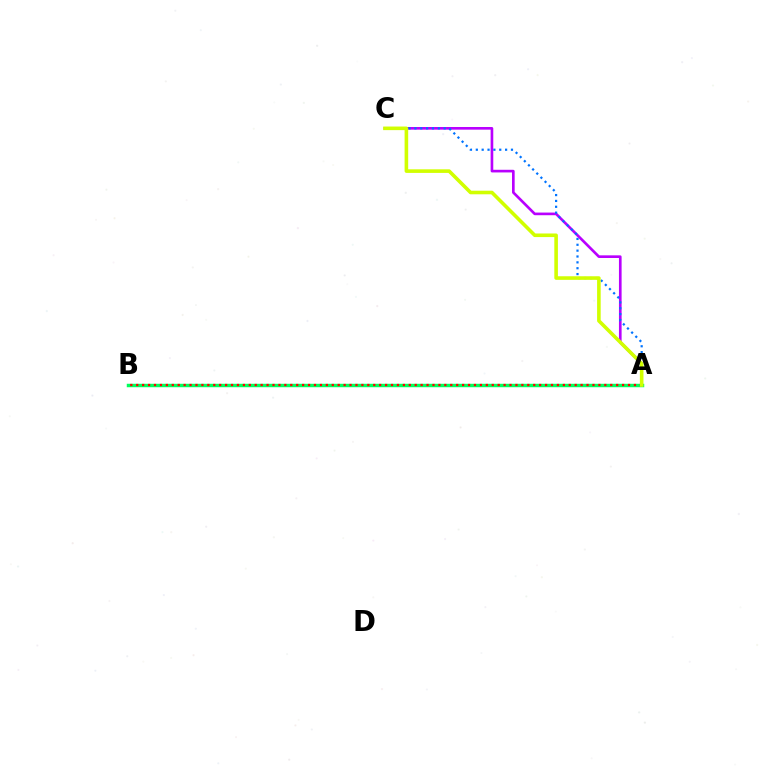{('A', 'C'): [{'color': '#b900ff', 'line_style': 'solid', 'thickness': 1.91}, {'color': '#0074ff', 'line_style': 'dotted', 'thickness': 1.59}, {'color': '#d1ff00', 'line_style': 'solid', 'thickness': 2.59}], ('A', 'B'): [{'color': '#00ff5c', 'line_style': 'solid', 'thickness': 2.49}, {'color': '#ff0000', 'line_style': 'dotted', 'thickness': 1.61}]}